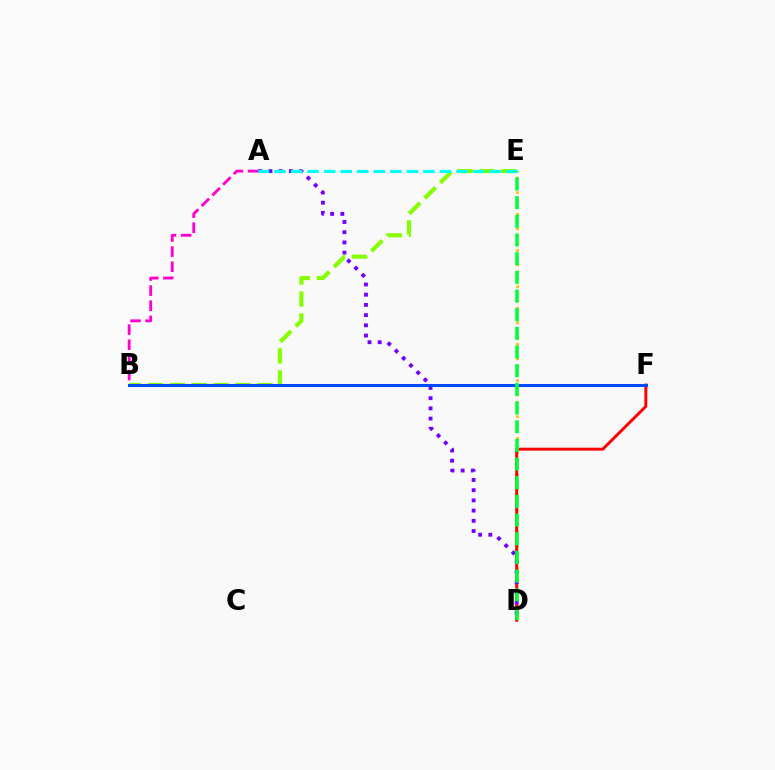{('A', 'B'): [{'color': '#ff00cf', 'line_style': 'dashed', 'thickness': 2.06}], ('D', 'E'): [{'color': '#ffbd00', 'line_style': 'dotted', 'thickness': 1.96}, {'color': '#00ff39', 'line_style': 'dashed', 'thickness': 2.54}], ('D', 'F'): [{'color': '#ff0000', 'line_style': 'solid', 'thickness': 2.12}], ('A', 'D'): [{'color': '#7200ff', 'line_style': 'dotted', 'thickness': 2.77}], ('B', 'E'): [{'color': '#84ff00', 'line_style': 'dashed', 'thickness': 2.98}], ('A', 'E'): [{'color': '#00fff6', 'line_style': 'dashed', 'thickness': 2.25}], ('B', 'F'): [{'color': '#004bff', 'line_style': 'solid', 'thickness': 2.18}]}